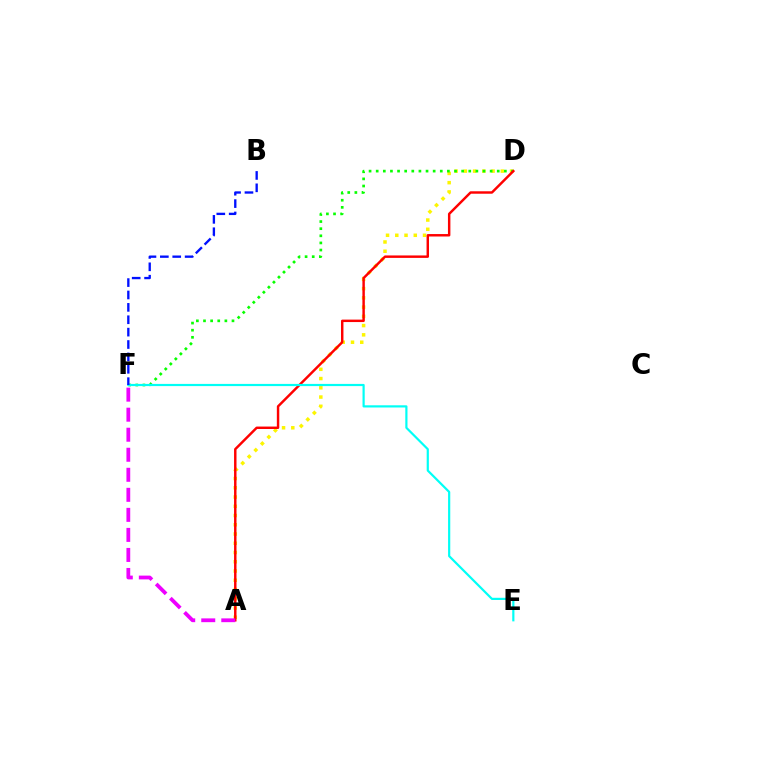{('A', 'D'): [{'color': '#fcf500', 'line_style': 'dotted', 'thickness': 2.51}, {'color': '#ff0000', 'line_style': 'solid', 'thickness': 1.76}], ('D', 'F'): [{'color': '#08ff00', 'line_style': 'dotted', 'thickness': 1.93}], ('E', 'F'): [{'color': '#00fff6', 'line_style': 'solid', 'thickness': 1.58}], ('A', 'F'): [{'color': '#ee00ff', 'line_style': 'dashed', 'thickness': 2.72}], ('B', 'F'): [{'color': '#0010ff', 'line_style': 'dashed', 'thickness': 1.68}]}